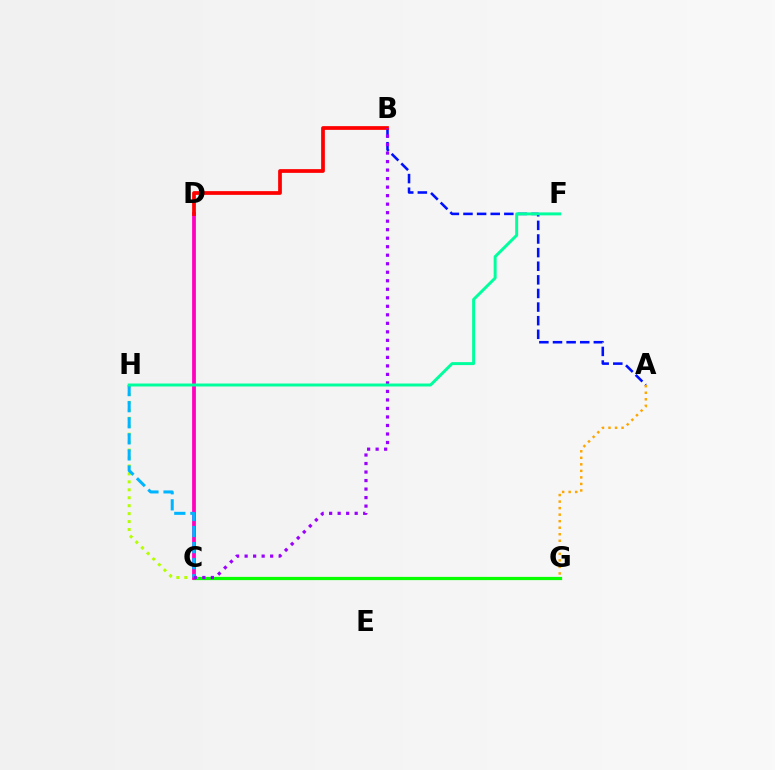{('C', 'G'): [{'color': '#08ff00', 'line_style': 'solid', 'thickness': 2.33}], ('C', 'H'): [{'color': '#b3ff00', 'line_style': 'dotted', 'thickness': 2.16}, {'color': '#00b5ff', 'line_style': 'dashed', 'thickness': 2.18}], ('A', 'B'): [{'color': '#0010ff', 'line_style': 'dashed', 'thickness': 1.85}], ('C', 'D'): [{'color': '#ff00bd', 'line_style': 'solid', 'thickness': 2.7}], ('B', 'D'): [{'color': '#ff0000', 'line_style': 'solid', 'thickness': 2.69}], ('B', 'C'): [{'color': '#9b00ff', 'line_style': 'dotted', 'thickness': 2.31}], ('A', 'G'): [{'color': '#ffa500', 'line_style': 'dotted', 'thickness': 1.77}], ('F', 'H'): [{'color': '#00ff9d', 'line_style': 'solid', 'thickness': 2.13}]}